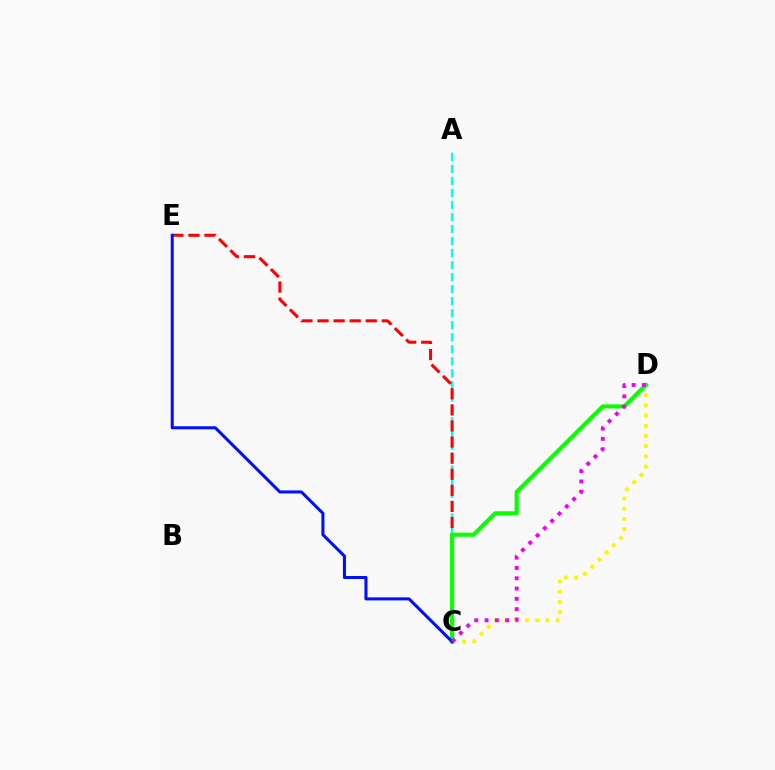{('A', 'C'): [{'color': '#00fff6', 'line_style': 'dashed', 'thickness': 1.63}], ('C', 'D'): [{'color': '#fcf500', 'line_style': 'dotted', 'thickness': 2.77}, {'color': '#08ff00', 'line_style': 'solid', 'thickness': 2.95}, {'color': '#ee00ff', 'line_style': 'dotted', 'thickness': 2.8}], ('C', 'E'): [{'color': '#ff0000', 'line_style': 'dashed', 'thickness': 2.19}, {'color': '#0010ff', 'line_style': 'solid', 'thickness': 2.19}]}